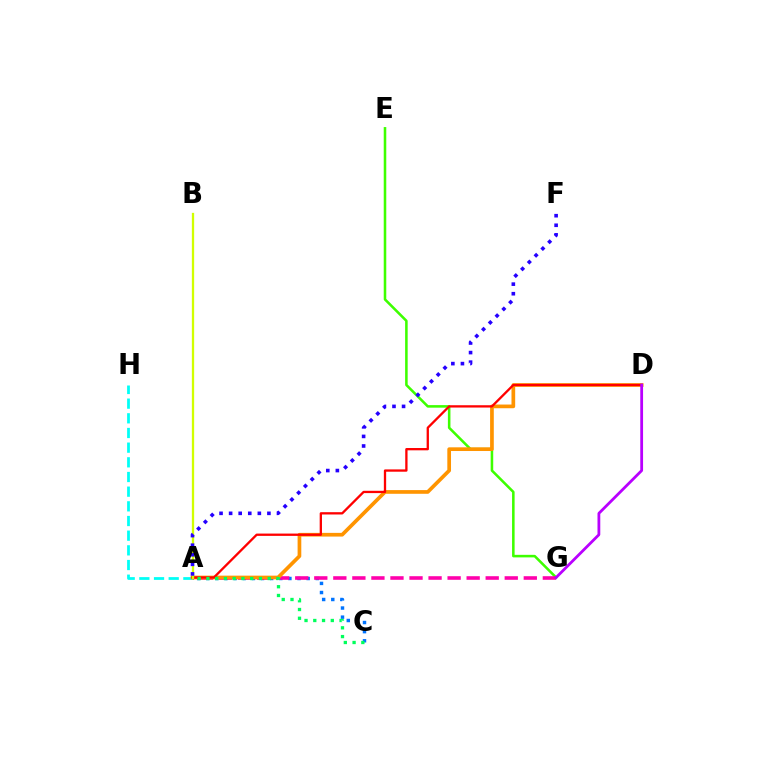{('A', 'C'): [{'color': '#0074ff', 'line_style': 'dotted', 'thickness': 2.48}, {'color': '#00ff5c', 'line_style': 'dotted', 'thickness': 2.38}], ('A', 'H'): [{'color': '#00fff6', 'line_style': 'dashed', 'thickness': 1.99}], ('E', 'G'): [{'color': '#3dff00', 'line_style': 'solid', 'thickness': 1.84}], ('A', 'G'): [{'color': '#ff00ac', 'line_style': 'dashed', 'thickness': 2.59}], ('A', 'D'): [{'color': '#ff9400', 'line_style': 'solid', 'thickness': 2.66}, {'color': '#ff0000', 'line_style': 'solid', 'thickness': 1.66}], ('A', 'B'): [{'color': '#d1ff00', 'line_style': 'solid', 'thickness': 1.65}], ('A', 'F'): [{'color': '#2500ff', 'line_style': 'dotted', 'thickness': 2.6}], ('D', 'G'): [{'color': '#b900ff', 'line_style': 'solid', 'thickness': 2.0}]}